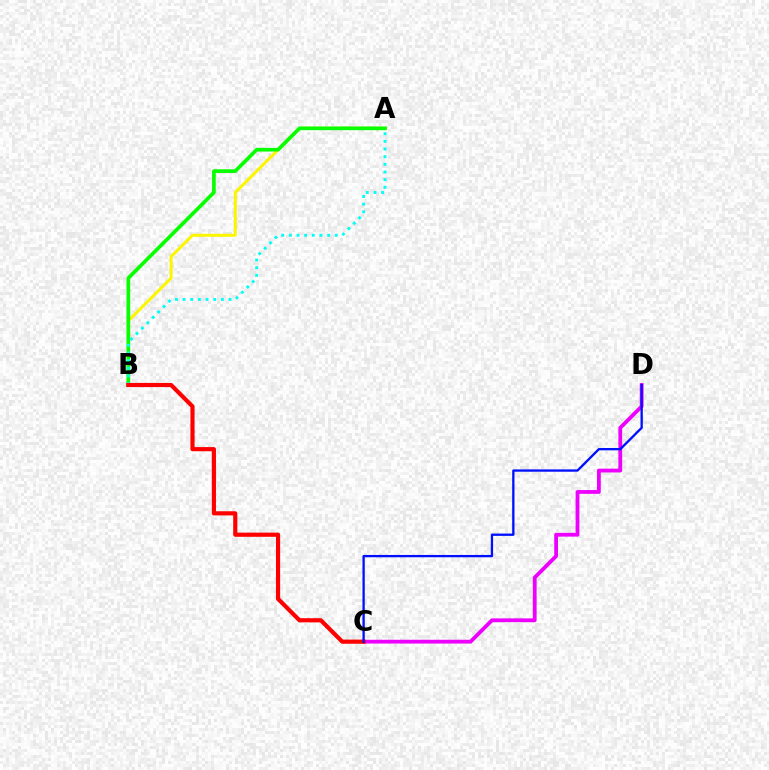{('C', 'D'): [{'color': '#ee00ff', 'line_style': 'solid', 'thickness': 2.73}, {'color': '#0010ff', 'line_style': 'solid', 'thickness': 1.67}], ('A', 'B'): [{'color': '#fcf500', 'line_style': 'solid', 'thickness': 2.17}, {'color': '#08ff00', 'line_style': 'solid', 'thickness': 2.65}, {'color': '#00fff6', 'line_style': 'dotted', 'thickness': 2.08}], ('B', 'C'): [{'color': '#ff0000', 'line_style': 'solid', 'thickness': 2.99}]}